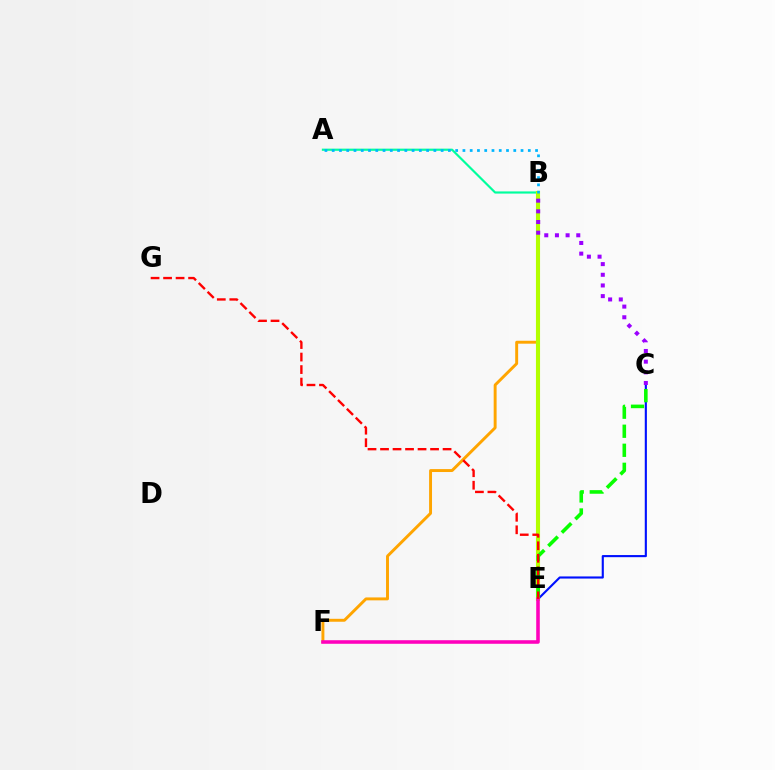{('A', 'B'): [{'color': '#00ff9d', 'line_style': 'solid', 'thickness': 1.56}, {'color': '#00b5ff', 'line_style': 'dotted', 'thickness': 1.97}], ('C', 'E'): [{'color': '#0010ff', 'line_style': 'solid', 'thickness': 1.53}, {'color': '#08ff00', 'line_style': 'dashed', 'thickness': 2.59}], ('B', 'F'): [{'color': '#ffa500', 'line_style': 'solid', 'thickness': 2.11}], ('B', 'E'): [{'color': '#b3ff00', 'line_style': 'solid', 'thickness': 2.95}], ('B', 'C'): [{'color': '#9b00ff', 'line_style': 'dotted', 'thickness': 2.9}], ('E', 'F'): [{'color': '#ff00bd', 'line_style': 'solid', 'thickness': 2.57}], ('E', 'G'): [{'color': '#ff0000', 'line_style': 'dashed', 'thickness': 1.7}]}